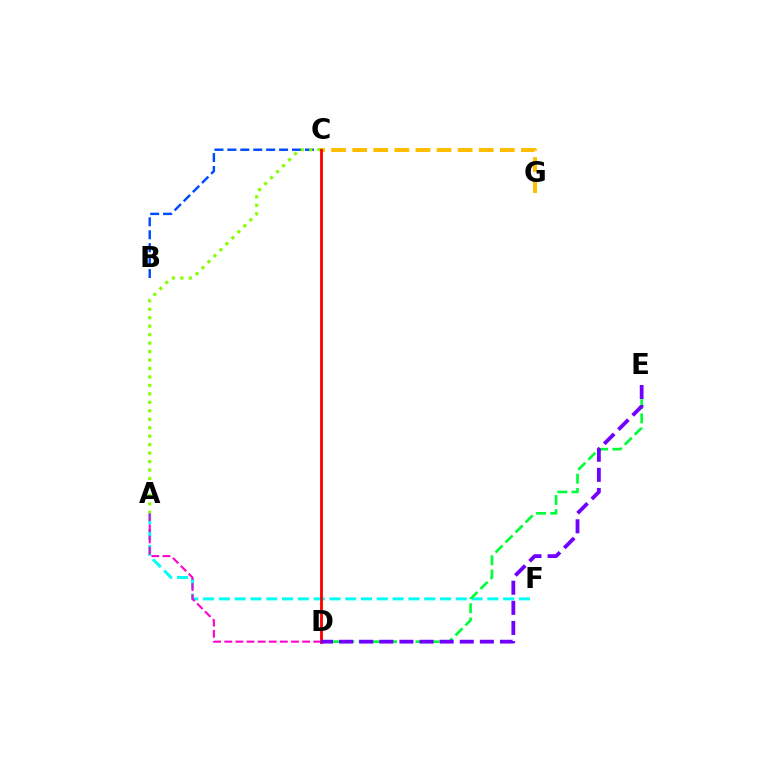{('C', 'G'): [{'color': '#ffbd00', 'line_style': 'dashed', 'thickness': 2.87}], ('B', 'C'): [{'color': '#004bff', 'line_style': 'dashed', 'thickness': 1.76}], ('A', 'F'): [{'color': '#00fff6', 'line_style': 'dashed', 'thickness': 2.15}], ('A', 'C'): [{'color': '#84ff00', 'line_style': 'dotted', 'thickness': 2.3}], ('D', 'E'): [{'color': '#00ff39', 'line_style': 'dashed', 'thickness': 1.93}, {'color': '#7200ff', 'line_style': 'dashed', 'thickness': 2.73}], ('A', 'D'): [{'color': '#ff00cf', 'line_style': 'dashed', 'thickness': 1.51}], ('C', 'D'): [{'color': '#ff0000', 'line_style': 'solid', 'thickness': 2.04}]}